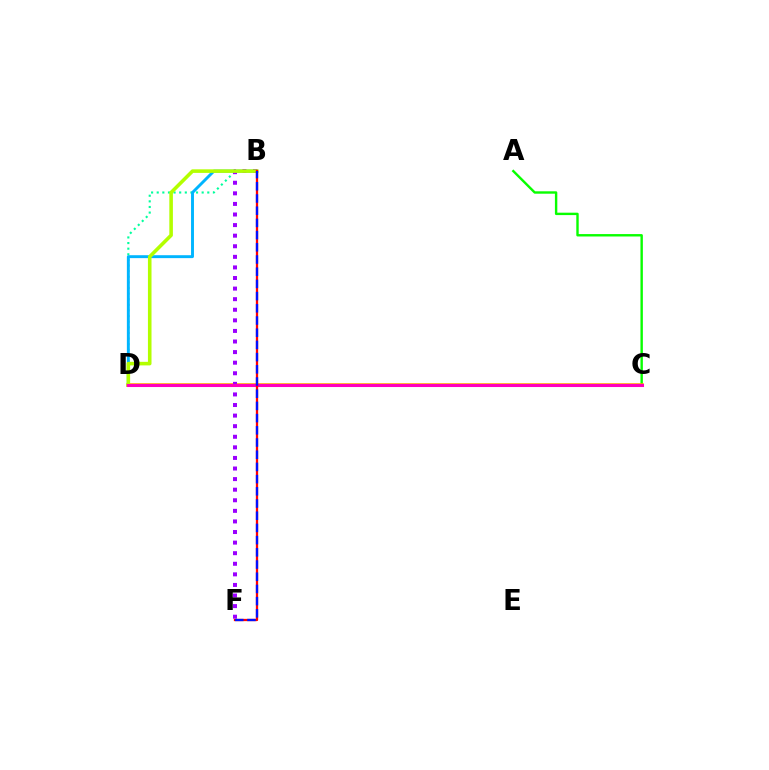{('A', 'C'): [{'color': '#08ff00', 'line_style': 'solid', 'thickness': 1.73}], ('C', 'D'): [{'color': '#ffa500', 'line_style': 'solid', 'thickness': 2.58}, {'color': '#ff00bd', 'line_style': 'solid', 'thickness': 2.2}], ('B', 'D'): [{'color': '#00ff9d', 'line_style': 'dotted', 'thickness': 1.53}, {'color': '#00b5ff', 'line_style': 'solid', 'thickness': 2.1}, {'color': '#b3ff00', 'line_style': 'solid', 'thickness': 2.57}], ('B', 'F'): [{'color': '#9b00ff', 'line_style': 'dotted', 'thickness': 2.88}, {'color': '#ff0000', 'line_style': 'solid', 'thickness': 1.65}, {'color': '#0010ff', 'line_style': 'dashed', 'thickness': 1.66}]}